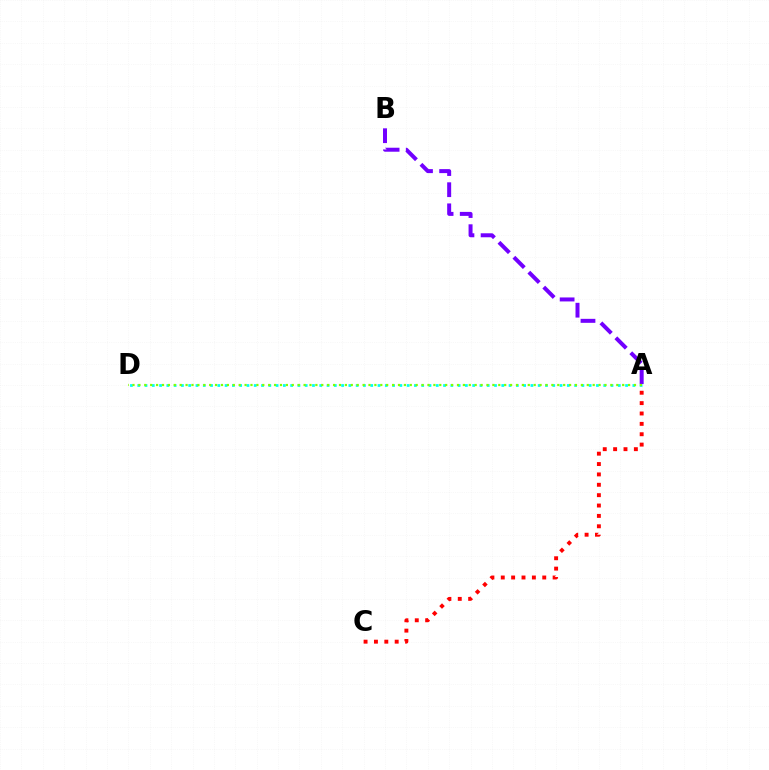{('A', 'B'): [{'color': '#7200ff', 'line_style': 'dashed', 'thickness': 2.87}], ('A', 'C'): [{'color': '#ff0000', 'line_style': 'dotted', 'thickness': 2.82}], ('A', 'D'): [{'color': '#00fff6', 'line_style': 'dotted', 'thickness': 1.98}, {'color': '#84ff00', 'line_style': 'dotted', 'thickness': 1.6}]}